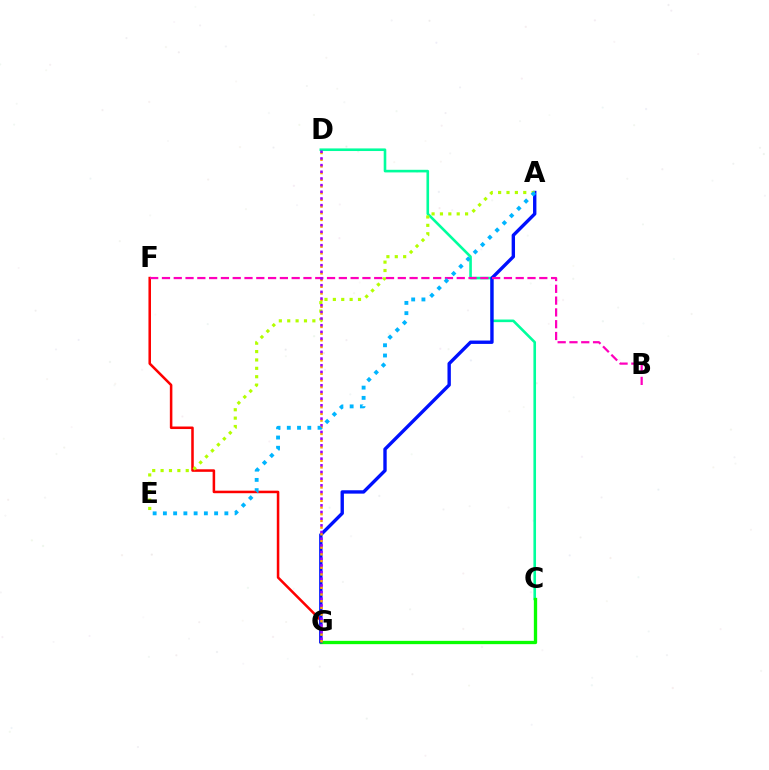{('C', 'D'): [{'color': '#00ff9d', 'line_style': 'solid', 'thickness': 1.88}], ('C', 'G'): [{'color': '#08ff00', 'line_style': 'solid', 'thickness': 2.39}], ('F', 'G'): [{'color': '#ff0000', 'line_style': 'solid', 'thickness': 1.83}], ('A', 'G'): [{'color': '#0010ff', 'line_style': 'solid', 'thickness': 2.43}], ('D', 'G'): [{'color': '#ffa500', 'line_style': 'dotted', 'thickness': 1.82}, {'color': '#9b00ff', 'line_style': 'dotted', 'thickness': 1.81}], ('A', 'E'): [{'color': '#b3ff00', 'line_style': 'dotted', 'thickness': 2.28}, {'color': '#00b5ff', 'line_style': 'dotted', 'thickness': 2.78}], ('B', 'F'): [{'color': '#ff00bd', 'line_style': 'dashed', 'thickness': 1.6}]}